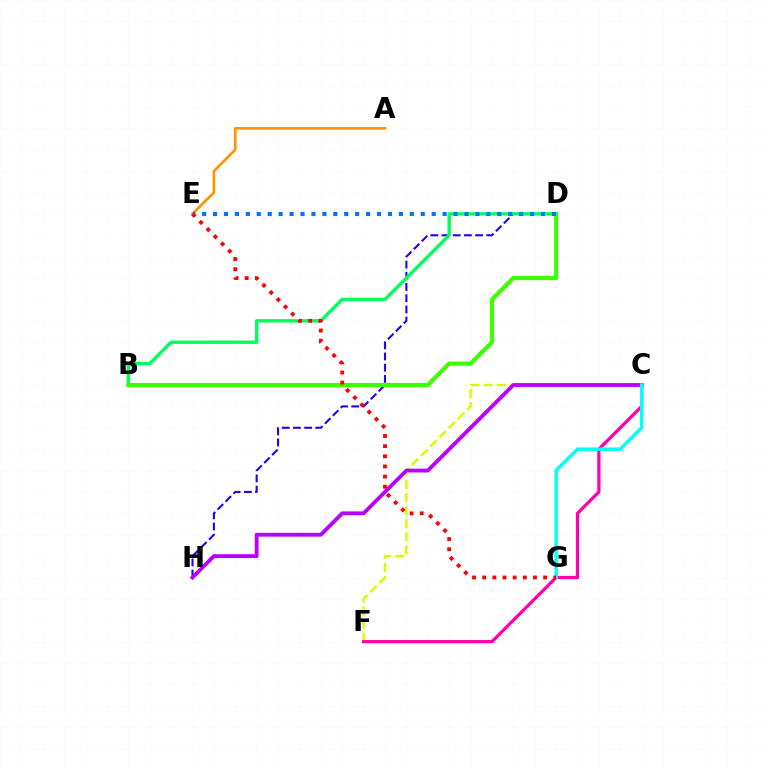{('A', 'E'): [{'color': '#ff9400', 'line_style': 'solid', 'thickness': 1.93}], ('D', 'H'): [{'color': '#2500ff', 'line_style': 'dashed', 'thickness': 1.52}], ('C', 'F'): [{'color': '#d1ff00', 'line_style': 'dashed', 'thickness': 1.77}, {'color': '#ff00ac', 'line_style': 'solid', 'thickness': 2.34}], ('B', 'D'): [{'color': '#00ff5c', 'line_style': 'solid', 'thickness': 2.43}, {'color': '#3dff00', 'line_style': 'solid', 'thickness': 2.99}], ('D', 'E'): [{'color': '#0074ff', 'line_style': 'dotted', 'thickness': 2.97}], ('C', 'H'): [{'color': '#b900ff', 'line_style': 'solid', 'thickness': 2.76}], ('C', 'G'): [{'color': '#00fff6', 'line_style': 'solid', 'thickness': 2.48}], ('E', 'G'): [{'color': '#ff0000', 'line_style': 'dotted', 'thickness': 2.76}]}